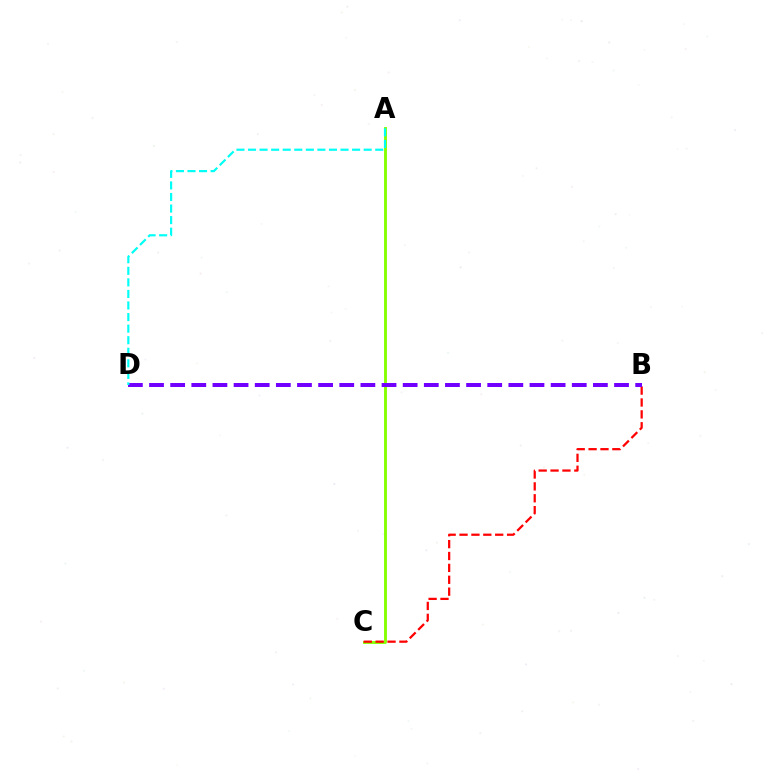{('A', 'C'): [{'color': '#84ff00', 'line_style': 'solid', 'thickness': 2.08}], ('B', 'C'): [{'color': '#ff0000', 'line_style': 'dashed', 'thickness': 1.61}], ('B', 'D'): [{'color': '#7200ff', 'line_style': 'dashed', 'thickness': 2.87}], ('A', 'D'): [{'color': '#00fff6', 'line_style': 'dashed', 'thickness': 1.57}]}